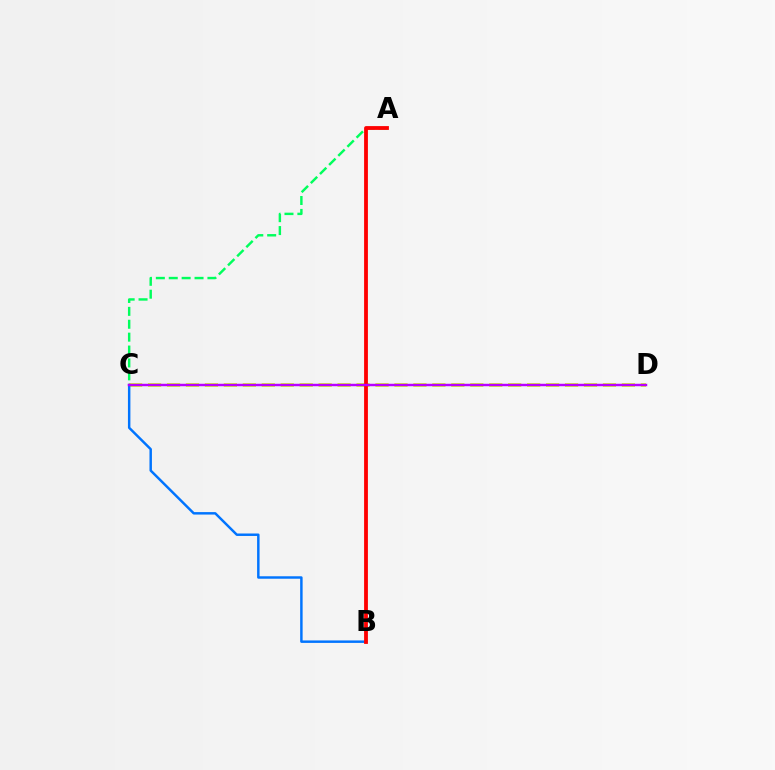{('A', 'C'): [{'color': '#00ff5c', 'line_style': 'dashed', 'thickness': 1.75}], ('C', 'D'): [{'color': '#d1ff00', 'line_style': 'dashed', 'thickness': 2.57}, {'color': '#b900ff', 'line_style': 'solid', 'thickness': 1.77}], ('B', 'C'): [{'color': '#0074ff', 'line_style': 'solid', 'thickness': 1.77}], ('A', 'B'): [{'color': '#ff0000', 'line_style': 'solid', 'thickness': 2.74}]}